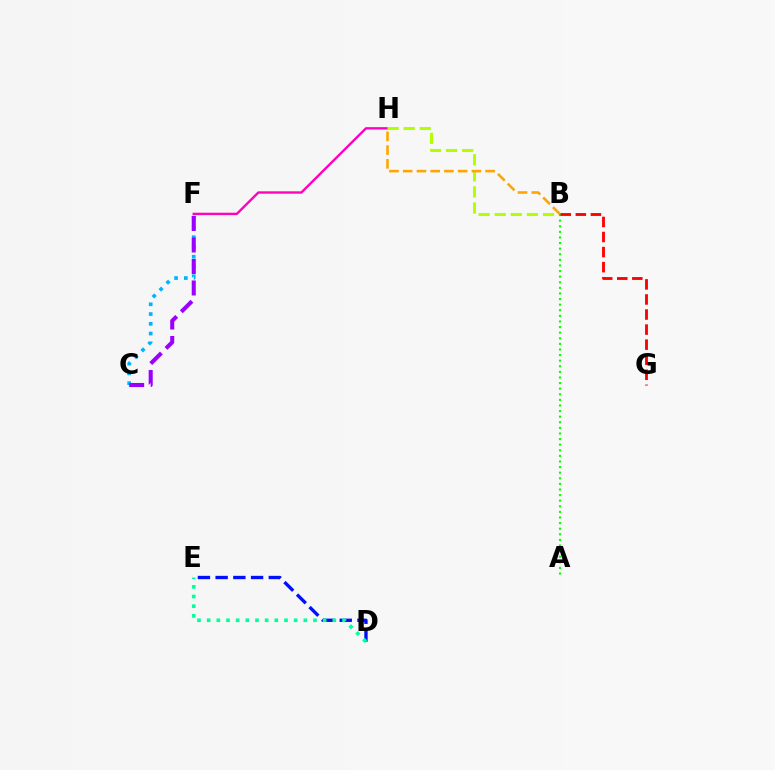{('F', 'H'): [{'color': '#ff00bd', 'line_style': 'solid', 'thickness': 1.7}], ('D', 'E'): [{'color': '#0010ff', 'line_style': 'dashed', 'thickness': 2.41}, {'color': '#00ff9d', 'line_style': 'dotted', 'thickness': 2.63}], ('B', 'H'): [{'color': '#b3ff00', 'line_style': 'dashed', 'thickness': 2.19}, {'color': '#ffa500', 'line_style': 'dashed', 'thickness': 1.87}], ('C', 'F'): [{'color': '#00b5ff', 'line_style': 'dotted', 'thickness': 2.65}, {'color': '#9b00ff', 'line_style': 'dashed', 'thickness': 2.92}], ('A', 'B'): [{'color': '#08ff00', 'line_style': 'dotted', 'thickness': 1.52}], ('B', 'G'): [{'color': '#ff0000', 'line_style': 'dashed', 'thickness': 2.05}]}